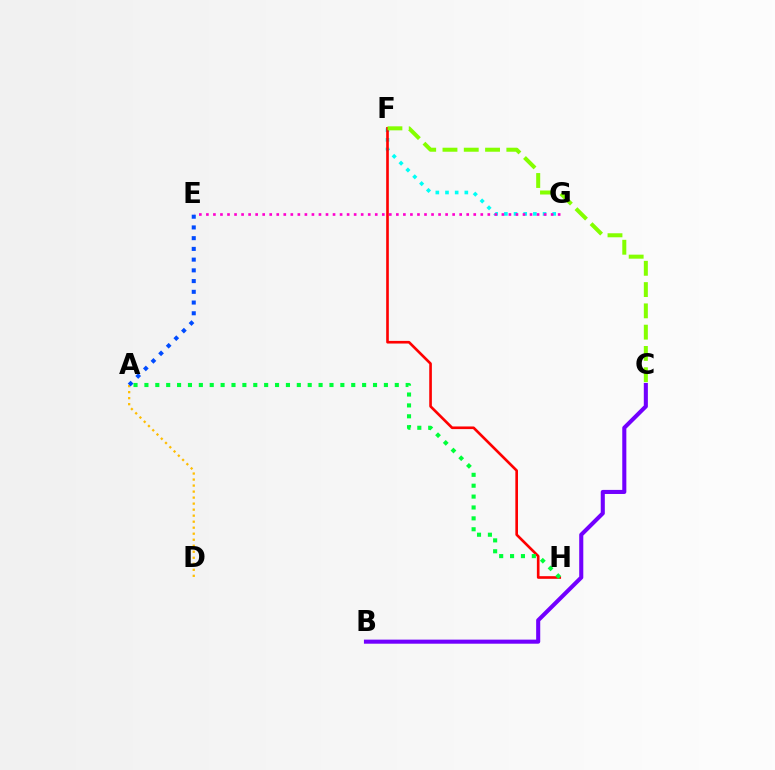{('B', 'C'): [{'color': '#7200ff', 'line_style': 'solid', 'thickness': 2.93}], ('F', 'G'): [{'color': '#00fff6', 'line_style': 'dotted', 'thickness': 2.63}], ('E', 'G'): [{'color': '#ff00cf', 'line_style': 'dotted', 'thickness': 1.91}], ('F', 'H'): [{'color': '#ff0000', 'line_style': 'solid', 'thickness': 1.9}], ('C', 'F'): [{'color': '#84ff00', 'line_style': 'dashed', 'thickness': 2.89}], ('A', 'D'): [{'color': '#ffbd00', 'line_style': 'dotted', 'thickness': 1.63}], ('A', 'H'): [{'color': '#00ff39', 'line_style': 'dotted', 'thickness': 2.96}], ('A', 'E'): [{'color': '#004bff', 'line_style': 'dotted', 'thickness': 2.92}]}